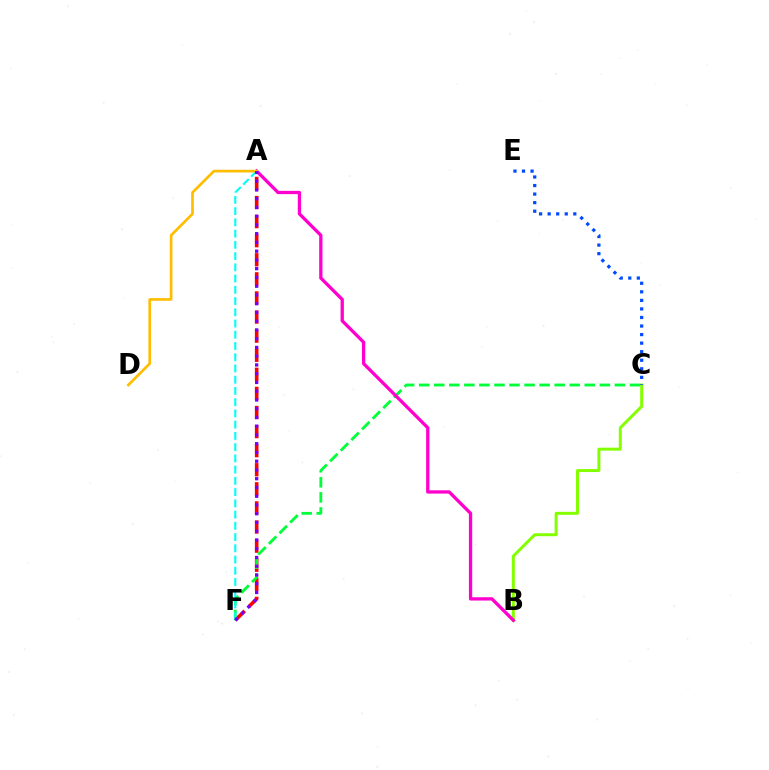{('A', 'F'): [{'color': '#ff0000', 'line_style': 'dashed', 'thickness': 2.59}, {'color': '#00fff6', 'line_style': 'dashed', 'thickness': 1.53}, {'color': '#7200ff', 'line_style': 'dotted', 'thickness': 2.38}], ('C', 'F'): [{'color': '#00ff39', 'line_style': 'dashed', 'thickness': 2.05}], ('B', 'C'): [{'color': '#84ff00', 'line_style': 'solid', 'thickness': 2.15}], ('A', 'B'): [{'color': '#ff00cf', 'line_style': 'solid', 'thickness': 2.37}], ('C', 'E'): [{'color': '#004bff', 'line_style': 'dotted', 'thickness': 2.32}], ('A', 'D'): [{'color': '#ffbd00', 'line_style': 'solid', 'thickness': 1.93}]}